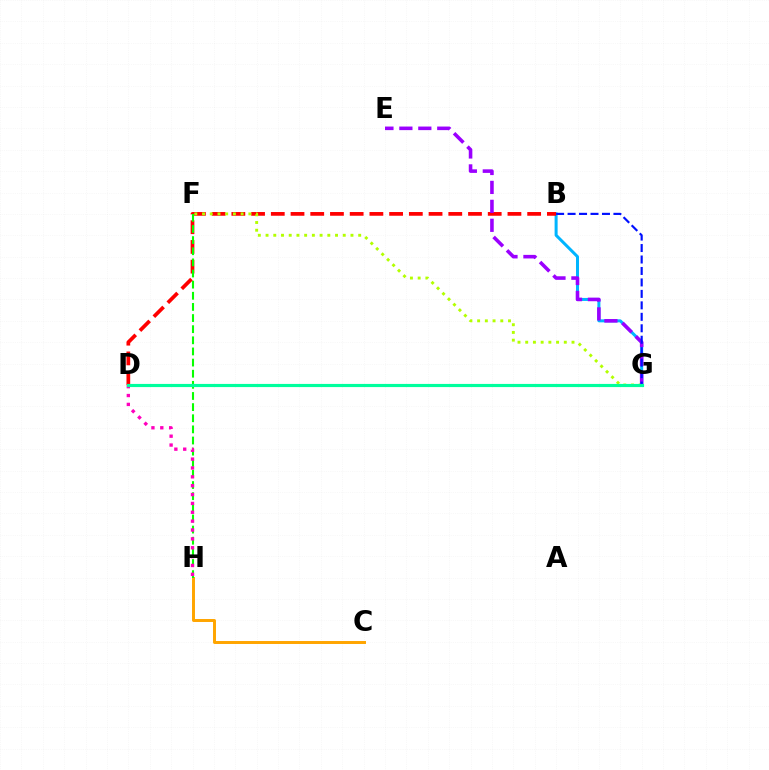{('B', 'G'): [{'color': '#00b5ff', 'line_style': 'solid', 'thickness': 2.17}, {'color': '#0010ff', 'line_style': 'dashed', 'thickness': 1.56}], ('C', 'H'): [{'color': '#ffa500', 'line_style': 'solid', 'thickness': 2.13}], ('B', 'D'): [{'color': '#ff0000', 'line_style': 'dashed', 'thickness': 2.68}], ('F', 'G'): [{'color': '#b3ff00', 'line_style': 'dotted', 'thickness': 2.1}], ('E', 'G'): [{'color': '#9b00ff', 'line_style': 'dashed', 'thickness': 2.57}], ('F', 'H'): [{'color': '#08ff00', 'line_style': 'dashed', 'thickness': 1.51}], ('D', 'H'): [{'color': '#ff00bd', 'line_style': 'dotted', 'thickness': 2.41}], ('D', 'G'): [{'color': '#00ff9d', 'line_style': 'solid', 'thickness': 2.27}]}